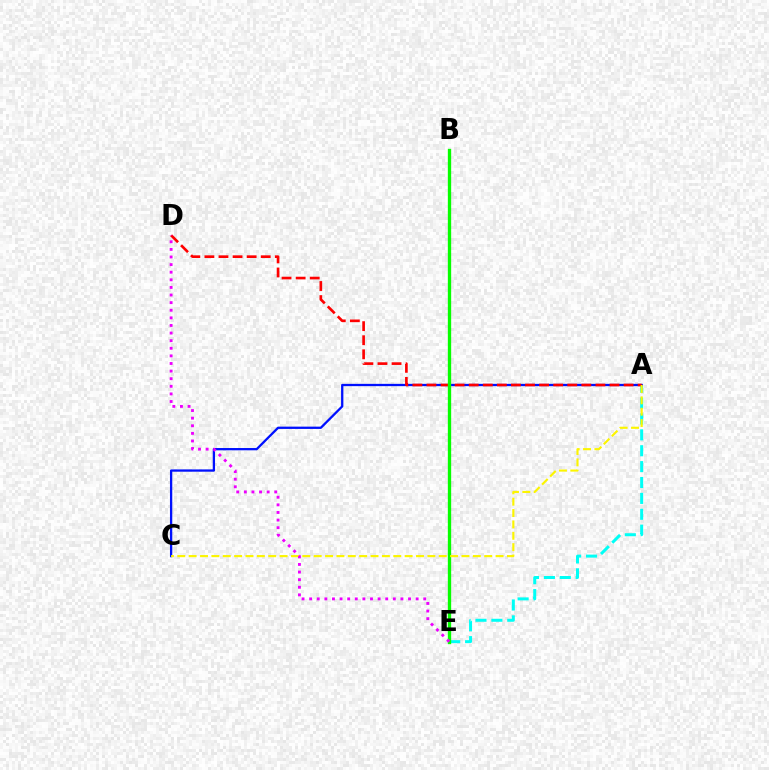{('A', 'E'): [{'color': '#00fff6', 'line_style': 'dashed', 'thickness': 2.16}], ('A', 'C'): [{'color': '#0010ff', 'line_style': 'solid', 'thickness': 1.65}, {'color': '#fcf500', 'line_style': 'dashed', 'thickness': 1.54}], ('A', 'D'): [{'color': '#ff0000', 'line_style': 'dashed', 'thickness': 1.91}], ('B', 'E'): [{'color': '#08ff00', 'line_style': 'solid', 'thickness': 2.39}], ('D', 'E'): [{'color': '#ee00ff', 'line_style': 'dotted', 'thickness': 2.07}]}